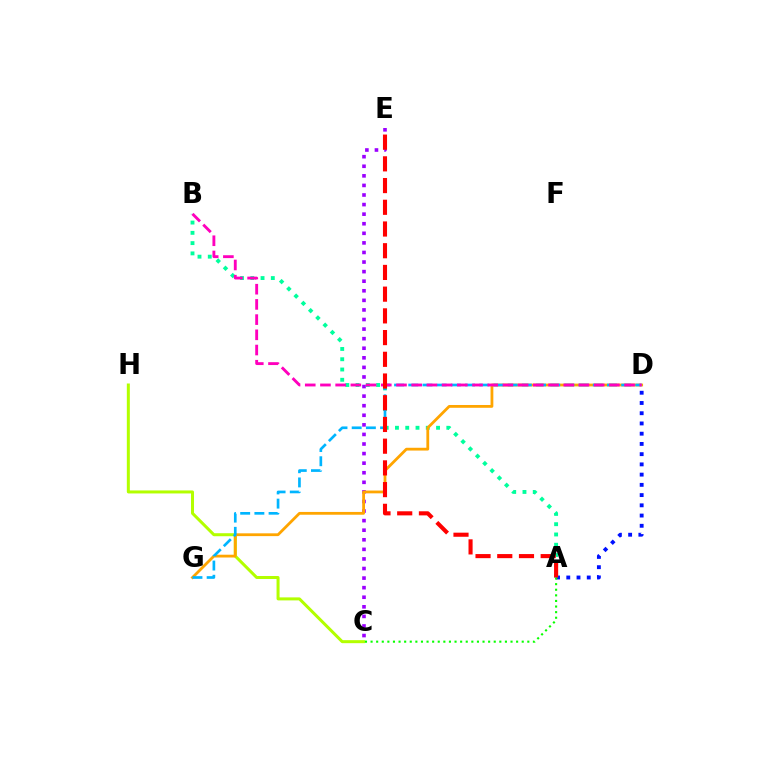{('A', 'D'): [{'color': '#0010ff', 'line_style': 'dotted', 'thickness': 2.78}], ('C', 'H'): [{'color': '#b3ff00', 'line_style': 'solid', 'thickness': 2.17}], ('A', 'B'): [{'color': '#00ff9d', 'line_style': 'dotted', 'thickness': 2.79}], ('C', 'E'): [{'color': '#9b00ff', 'line_style': 'dotted', 'thickness': 2.6}], ('D', 'G'): [{'color': '#ffa500', 'line_style': 'solid', 'thickness': 2.01}, {'color': '#00b5ff', 'line_style': 'dashed', 'thickness': 1.93}], ('B', 'D'): [{'color': '#ff00bd', 'line_style': 'dashed', 'thickness': 2.07}], ('A', 'C'): [{'color': '#08ff00', 'line_style': 'dotted', 'thickness': 1.52}], ('A', 'E'): [{'color': '#ff0000', 'line_style': 'dashed', 'thickness': 2.95}]}